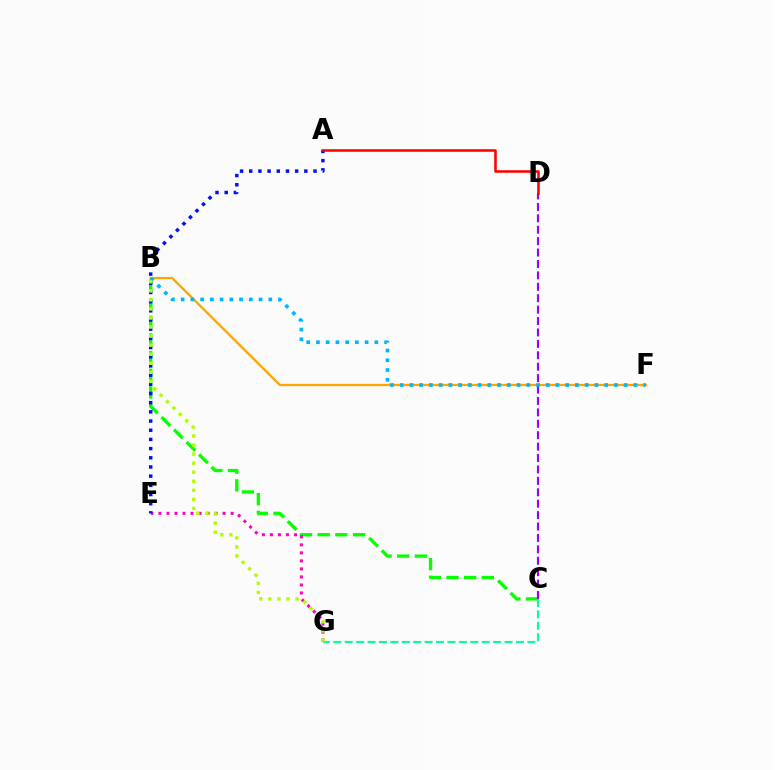{('B', 'C'): [{'color': '#08ff00', 'line_style': 'dashed', 'thickness': 2.4}], ('E', 'G'): [{'color': '#ff00bd', 'line_style': 'dotted', 'thickness': 2.18}], ('C', 'G'): [{'color': '#00ff9d', 'line_style': 'dashed', 'thickness': 1.55}], ('B', 'F'): [{'color': '#ffa500', 'line_style': 'solid', 'thickness': 1.66}, {'color': '#00b5ff', 'line_style': 'dotted', 'thickness': 2.64}], ('C', 'D'): [{'color': '#9b00ff', 'line_style': 'dashed', 'thickness': 1.55}], ('A', 'E'): [{'color': '#0010ff', 'line_style': 'dotted', 'thickness': 2.5}], ('B', 'G'): [{'color': '#b3ff00', 'line_style': 'dotted', 'thickness': 2.46}], ('A', 'D'): [{'color': '#ff0000', 'line_style': 'solid', 'thickness': 1.83}]}